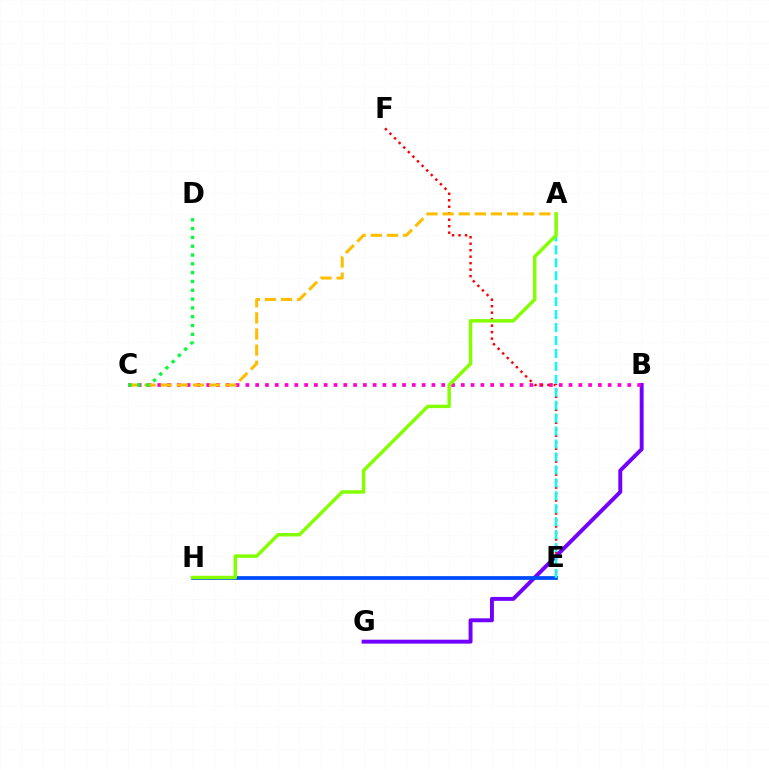{('B', 'G'): [{'color': '#7200ff', 'line_style': 'solid', 'thickness': 2.83}], ('B', 'C'): [{'color': '#ff00cf', 'line_style': 'dotted', 'thickness': 2.66}], ('E', 'F'): [{'color': '#ff0000', 'line_style': 'dotted', 'thickness': 1.76}], ('E', 'H'): [{'color': '#004bff', 'line_style': 'solid', 'thickness': 2.7}], ('A', 'C'): [{'color': '#ffbd00', 'line_style': 'dashed', 'thickness': 2.19}], ('A', 'E'): [{'color': '#00fff6', 'line_style': 'dashed', 'thickness': 1.76}], ('A', 'H'): [{'color': '#84ff00', 'line_style': 'solid', 'thickness': 2.49}], ('C', 'D'): [{'color': '#00ff39', 'line_style': 'dotted', 'thickness': 2.39}]}